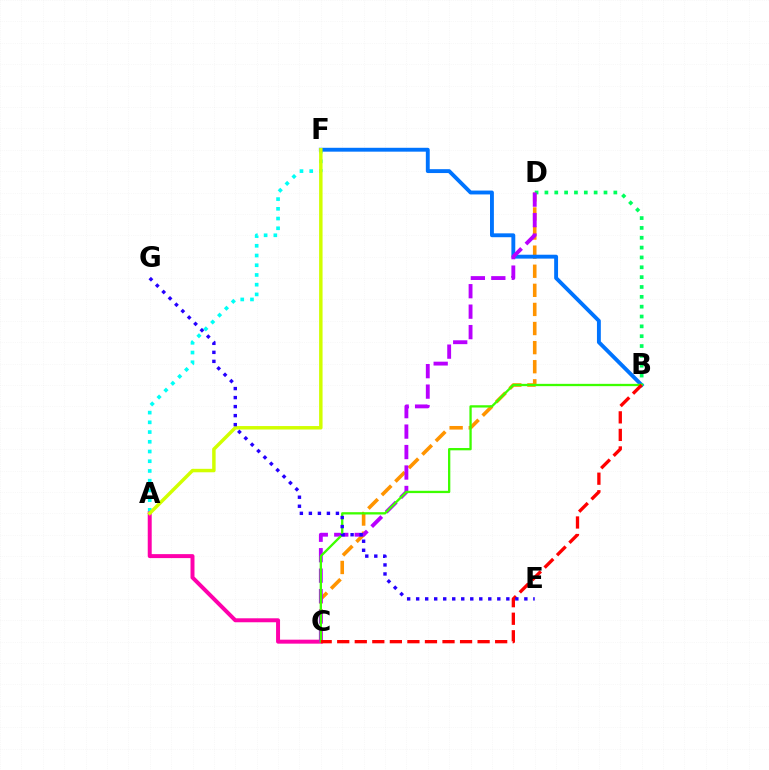{('C', 'D'): [{'color': '#ff9400', 'line_style': 'dashed', 'thickness': 2.59}, {'color': '#b900ff', 'line_style': 'dashed', 'thickness': 2.78}], ('A', 'F'): [{'color': '#00fff6', 'line_style': 'dotted', 'thickness': 2.64}, {'color': '#d1ff00', 'line_style': 'solid', 'thickness': 2.49}], ('B', 'F'): [{'color': '#0074ff', 'line_style': 'solid', 'thickness': 2.79}], ('A', 'C'): [{'color': '#ff00ac', 'line_style': 'solid', 'thickness': 2.86}], ('B', 'D'): [{'color': '#00ff5c', 'line_style': 'dotted', 'thickness': 2.67}], ('B', 'C'): [{'color': '#3dff00', 'line_style': 'solid', 'thickness': 1.66}, {'color': '#ff0000', 'line_style': 'dashed', 'thickness': 2.38}], ('E', 'G'): [{'color': '#2500ff', 'line_style': 'dotted', 'thickness': 2.45}]}